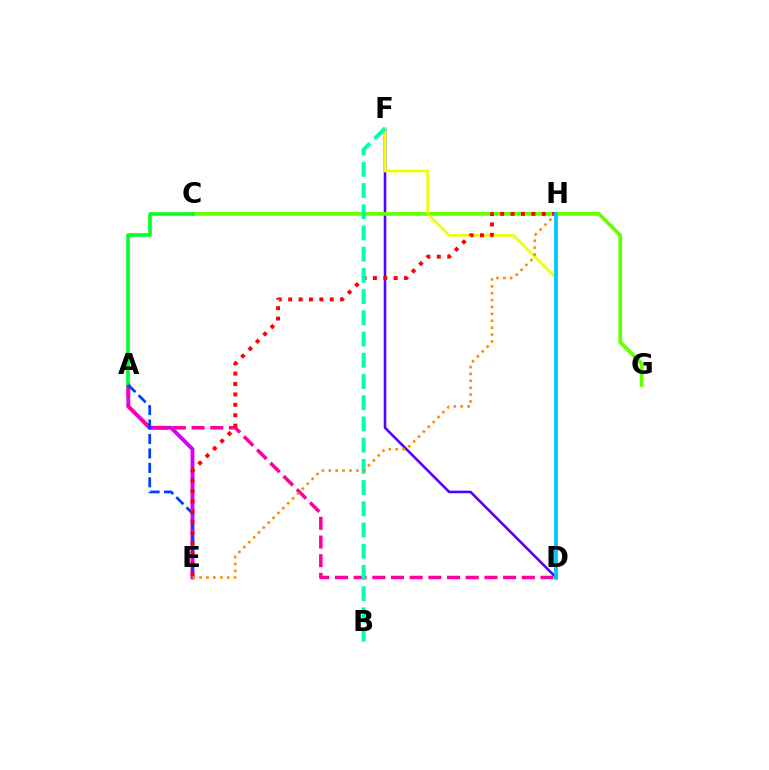{('D', 'F'): [{'color': '#4f00ff', 'line_style': 'solid', 'thickness': 1.85}, {'color': '#eeff00', 'line_style': 'solid', 'thickness': 1.95}], ('C', 'G'): [{'color': '#66ff00', 'line_style': 'solid', 'thickness': 2.68}], ('A', 'E'): [{'color': '#d600ff', 'line_style': 'solid', 'thickness': 2.79}, {'color': '#003fff', 'line_style': 'dashed', 'thickness': 1.96}], ('A', 'C'): [{'color': '#00ff27', 'line_style': 'solid', 'thickness': 2.58}], ('A', 'D'): [{'color': '#ff00a0', 'line_style': 'dashed', 'thickness': 2.54}], ('E', 'H'): [{'color': '#ff0000', 'line_style': 'dotted', 'thickness': 2.83}, {'color': '#ff8800', 'line_style': 'dotted', 'thickness': 1.87}], ('B', 'F'): [{'color': '#00ffaf', 'line_style': 'dashed', 'thickness': 2.88}], ('D', 'H'): [{'color': '#00c7ff', 'line_style': 'solid', 'thickness': 2.74}]}